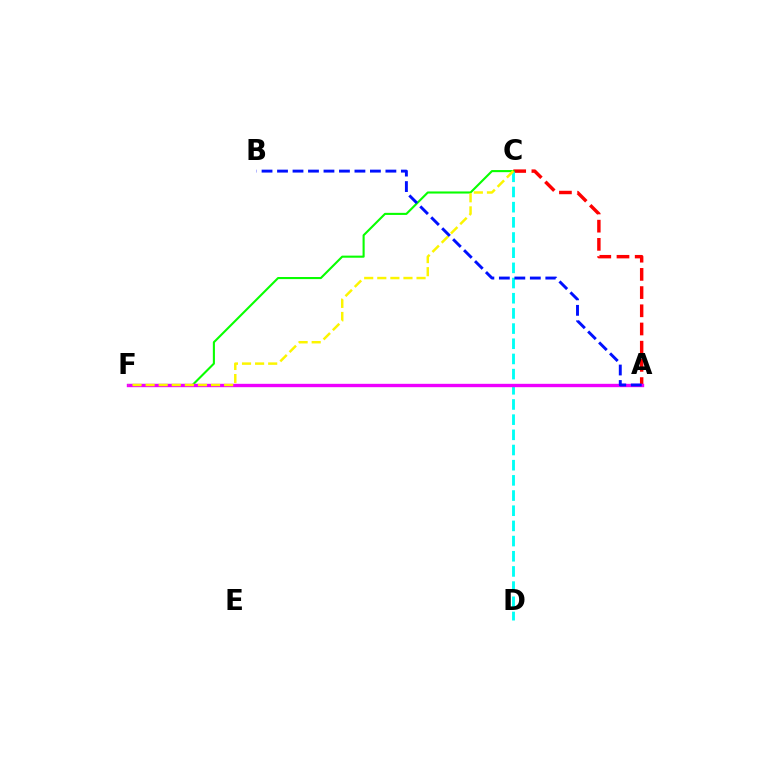{('A', 'C'): [{'color': '#ff0000', 'line_style': 'dashed', 'thickness': 2.47}], ('C', 'D'): [{'color': '#00fff6', 'line_style': 'dashed', 'thickness': 2.06}], ('C', 'F'): [{'color': '#08ff00', 'line_style': 'solid', 'thickness': 1.51}, {'color': '#fcf500', 'line_style': 'dashed', 'thickness': 1.78}], ('A', 'F'): [{'color': '#ee00ff', 'line_style': 'solid', 'thickness': 2.42}], ('A', 'B'): [{'color': '#0010ff', 'line_style': 'dashed', 'thickness': 2.1}]}